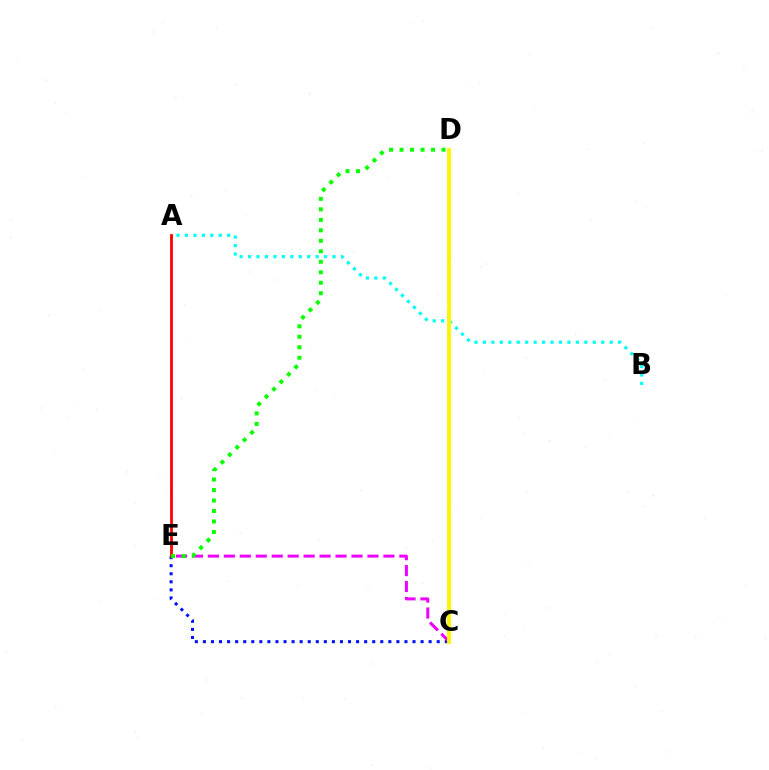{('A', 'B'): [{'color': '#00fff6', 'line_style': 'dotted', 'thickness': 2.3}], ('C', 'E'): [{'color': '#0010ff', 'line_style': 'dotted', 'thickness': 2.19}, {'color': '#ee00ff', 'line_style': 'dashed', 'thickness': 2.17}], ('A', 'E'): [{'color': '#ff0000', 'line_style': 'solid', 'thickness': 2.01}], ('C', 'D'): [{'color': '#fcf500', 'line_style': 'solid', 'thickness': 2.8}], ('D', 'E'): [{'color': '#08ff00', 'line_style': 'dotted', 'thickness': 2.85}]}